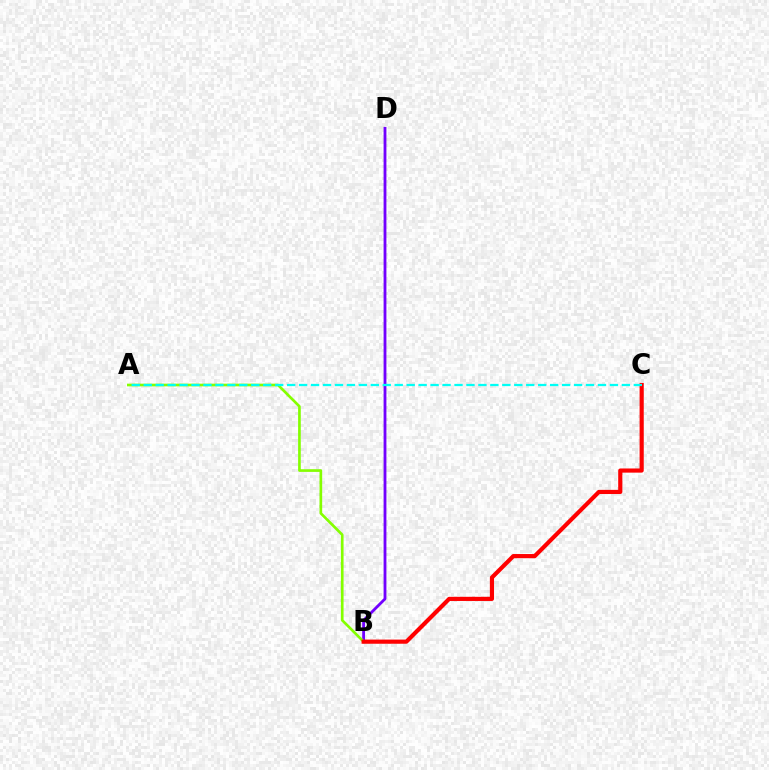{('B', 'D'): [{'color': '#7200ff', 'line_style': 'solid', 'thickness': 2.03}], ('A', 'B'): [{'color': '#84ff00', 'line_style': 'solid', 'thickness': 1.93}], ('B', 'C'): [{'color': '#ff0000', 'line_style': 'solid', 'thickness': 2.99}], ('A', 'C'): [{'color': '#00fff6', 'line_style': 'dashed', 'thickness': 1.62}]}